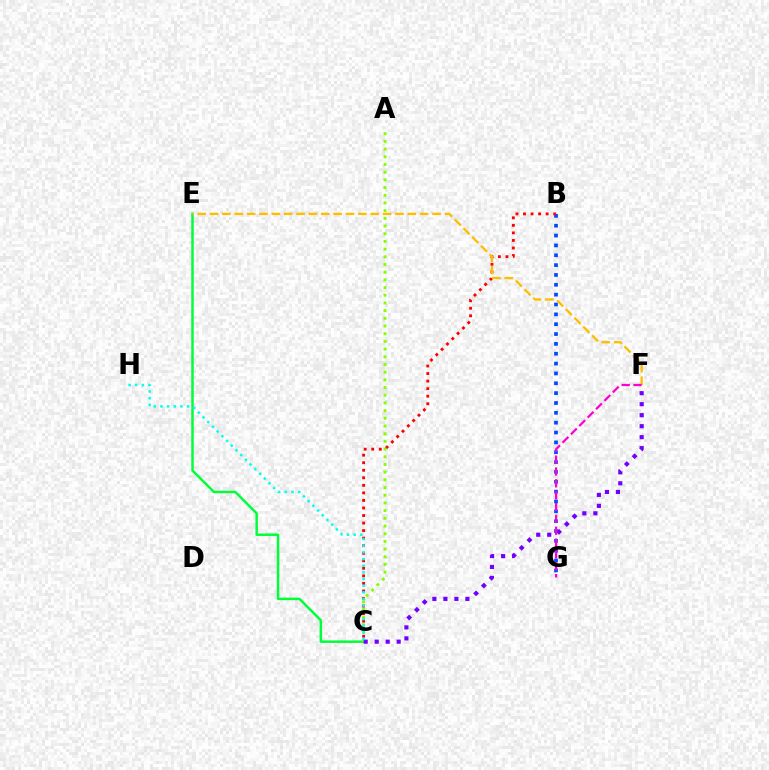{('B', 'G'): [{'color': '#004bff', 'line_style': 'dotted', 'thickness': 2.68}], ('C', 'E'): [{'color': '#00ff39', 'line_style': 'solid', 'thickness': 1.79}], ('B', 'C'): [{'color': '#ff0000', 'line_style': 'dotted', 'thickness': 2.05}], ('A', 'C'): [{'color': '#84ff00', 'line_style': 'dotted', 'thickness': 2.09}], ('C', 'F'): [{'color': '#7200ff', 'line_style': 'dotted', 'thickness': 2.99}], ('E', 'F'): [{'color': '#ffbd00', 'line_style': 'dashed', 'thickness': 1.68}], ('C', 'H'): [{'color': '#00fff6', 'line_style': 'dotted', 'thickness': 1.81}], ('F', 'G'): [{'color': '#ff00cf', 'line_style': 'dashed', 'thickness': 1.61}]}